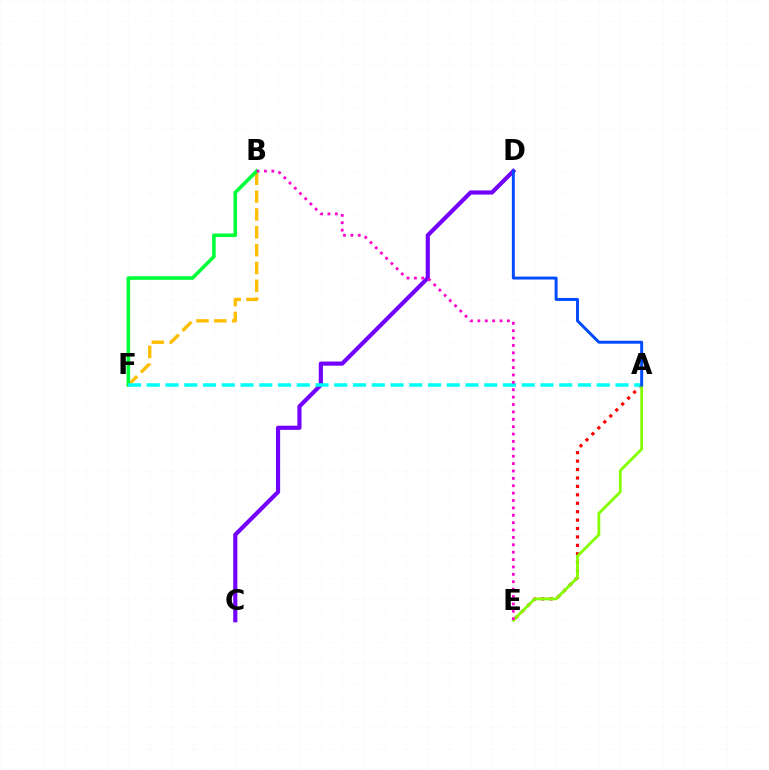{('C', 'D'): [{'color': '#7200ff', 'line_style': 'solid', 'thickness': 2.98}], ('B', 'F'): [{'color': '#ffbd00', 'line_style': 'dashed', 'thickness': 2.42}, {'color': '#00ff39', 'line_style': 'solid', 'thickness': 2.59}], ('A', 'E'): [{'color': '#ff0000', 'line_style': 'dotted', 'thickness': 2.29}, {'color': '#84ff00', 'line_style': 'solid', 'thickness': 2.03}], ('A', 'F'): [{'color': '#00fff6', 'line_style': 'dashed', 'thickness': 2.55}], ('A', 'D'): [{'color': '#004bff', 'line_style': 'solid', 'thickness': 2.13}], ('B', 'E'): [{'color': '#ff00cf', 'line_style': 'dotted', 'thickness': 2.01}]}